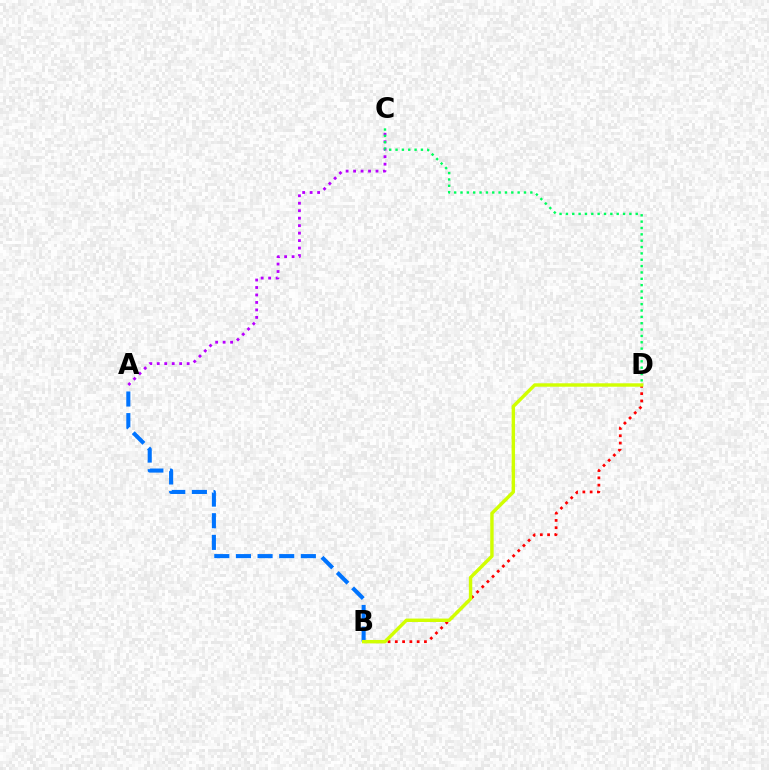{('A', 'C'): [{'color': '#b900ff', 'line_style': 'dotted', 'thickness': 2.03}], ('B', 'D'): [{'color': '#ff0000', 'line_style': 'dotted', 'thickness': 1.98}, {'color': '#d1ff00', 'line_style': 'solid', 'thickness': 2.46}], ('C', 'D'): [{'color': '#00ff5c', 'line_style': 'dotted', 'thickness': 1.72}], ('A', 'B'): [{'color': '#0074ff', 'line_style': 'dashed', 'thickness': 2.94}]}